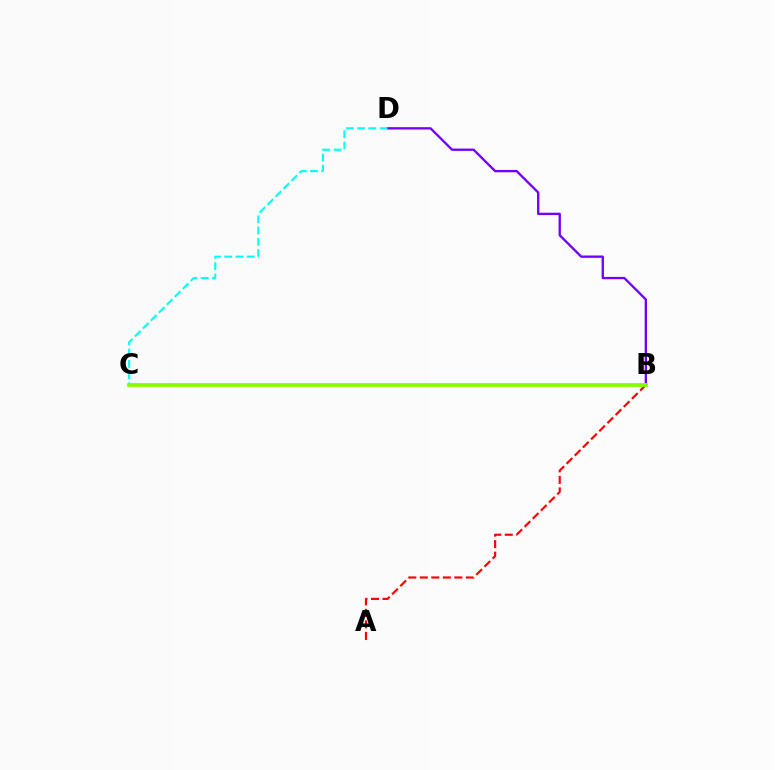{('A', 'B'): [{'color': '#ff0000', 'line_style': 'dashed', 'thickness': 1.56}], ('B', 'D'): [{'color': '#7200ff', 'line_style': 'solid', 'thickness': 1.68}], ('C', 'D'): [{'color': '#00fff6', 'line_style': 'dashed', 'thickness': 1.53}], ('B', 'C'): [{'color': '#84ff00', 'line_style': 'solid', 'thickness': 2.72}]}